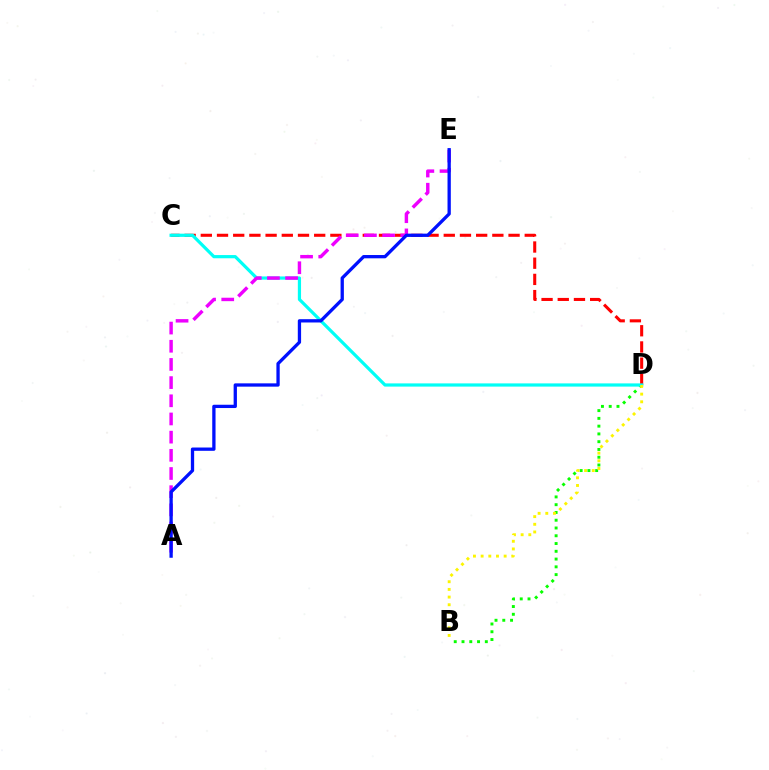{('C', 'D'): [{'color': '#ff0000', 'line_style': 'dashed', 'thickness': 2.2}, {'color': '#00fff6', 'line_style': 'solid', 'thickness': 2.31}], ('B', 'D'): [{'color': '#08ff00', 'line_style': 'dotted', 'thickness': 2.11}, {'color': '#fcf500', 'line_style': 'dotted', 'thickness': 2.09}], ('A', 'E'): [{'color': '#ee00ff', 'line_style': 'dashed', 'thickness': 2.47}, {'color': '#0010ff', 'line_style': 'solid', 'thickness': 2.37}]}